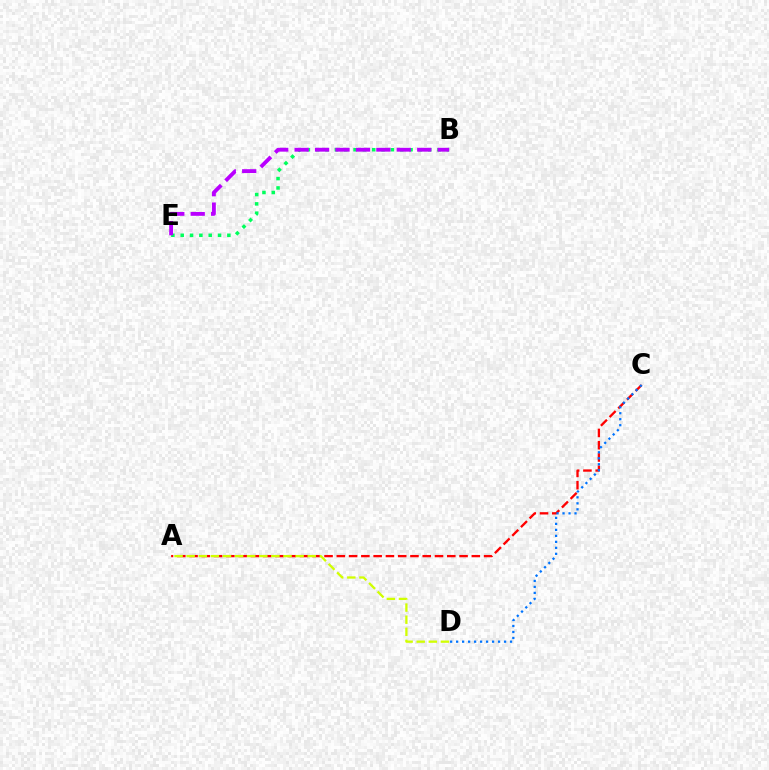{('B', 'E'): [{'color': '#00ff5c', 'line_style': 'dotted', 'thickness': 2.54}, {'color': '#b900ff', 'line_style': 'dashed', 'thickness': 2.78}], ('A', 'C'): [{'color': '#ff0000', 'line_style': 'dashed', 'thickness': 1.67}], ('A', 'D'): [{'color': '#d1ff00', 'line_style': 'dashed', 'thickness': 1.64}], ('C', 'D'): [{'color': '#0074ff', 'line_style': 'dotted', 'thickness': 1.63}]}